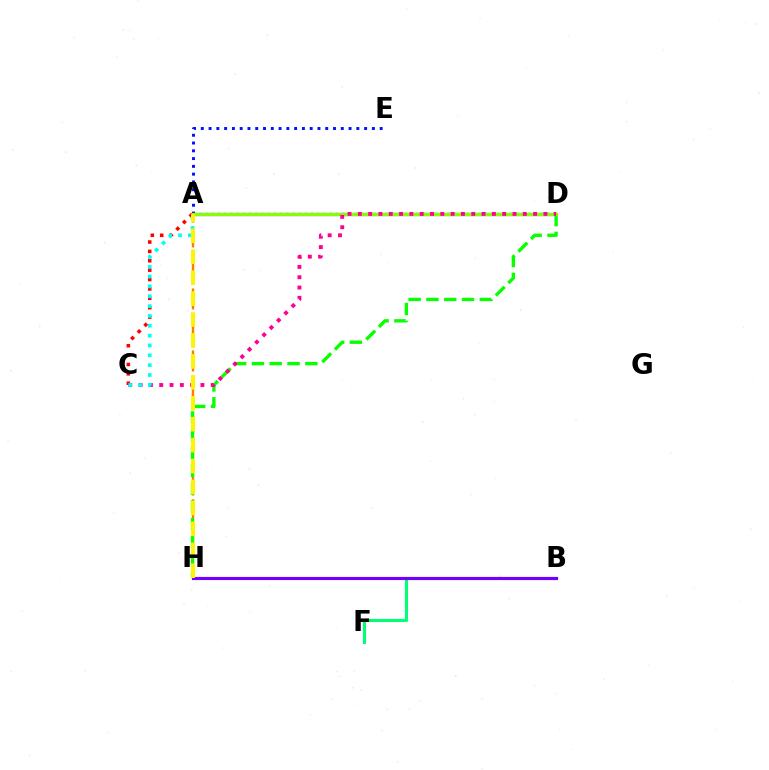{('A', 'D'): [{'color': '#ee00ff', 'line_style': 'solid', 'thickness': 2.32}, {'color': '#008cff', 'line_style': 'dotted', 'thickness': 1.69}, {'color': '#84ff00', 'line_style': 'solid', 'thickness': 2.32}], ('B', 'F'): [{'color': '#00ff74', 'line_style': 'solid', 'thickness': 2.21}], ('A', 'H'): [{'color': '#ff7c00', 'line_style': 'dashed', 'thickness': 1.68}, {'color': '#fcf500', 'line_style': 'dashed', 'thickness': 2.84}], ('D', 'H'): [{'color': '#08ff00', 'line_style': 'dashed', 'thickness': 2.42}], ('A', 'E'): [{'color': '#0010ff', 'line_style': 'dotted', 'thickness': 2.11}], ('A', 'C'): [{'color': '#ff0000', 'line_style': 'dotted', 'thickness': 2.55}, {'color': '#00fff6', 'line_style': 'dotted', 'thickness': 2.67}], ('B', 'H'): [{'color': '#7200ff', 'line_style': 'solid', 'thickness': 2.28}], ('C', 'D'): [{'color': '#ff0094', 'line_style': 'dotted', 'thickness': 2.8}]}